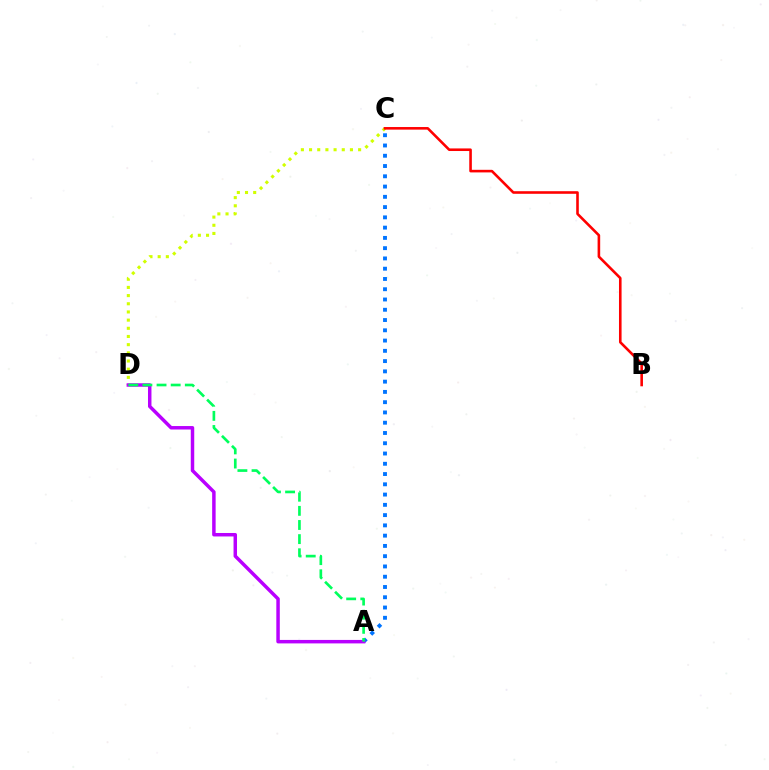{('C', 'D'): [{'color': '#d1ff00', 'line_style': 'dotted', 'thickness': 2.22}], ('B', 'C'): [{'color': '#ff0000', 'line_style': 'solid', 'thickness': 1.87}], ('A', 'C'): [{'color': '#0074ff', 'line_style': 'dotted', 'thickness': 2.79}], ('A', 'D'): [{'color': '#b900ff', 'line_style': 'solid', 'thickness': 2.5}, {'color': '#00ff5c', 'line_style': 'dashed', 'thickness': 1.92}]}